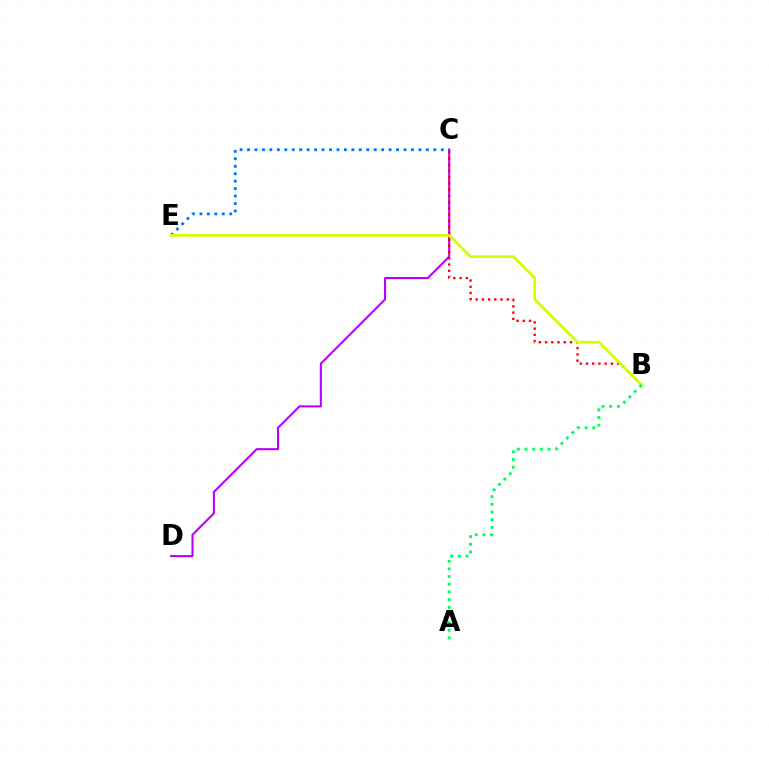{('C', 'E'): [{'color': '#0074ff', 'line_style': 'dotted', 'thickness': 2.02}], ('C', 'D'): [{'color': '#b900ff', 'line_style': 'solid', 'thickness': 1.51}], ('B', 'C'): [{'color': '#ff0000', 'line_style': 'dotted', 'thickness': 1.69}], ('B', 'E'): [{'color': '#d1ff00', 'line_style': 'solid', 'thickness': 1.97}], ('A', 'B'): [{'color': '#00ff5c', 'line_style': 'dotted', 'thickness': 2.08}]}